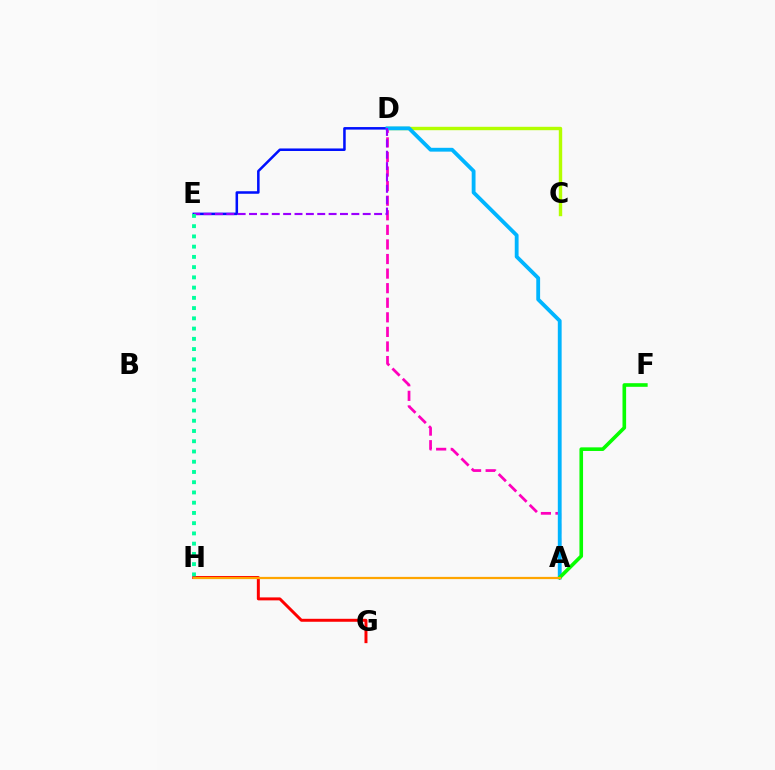{('C', 'D'): [{'color': '#b3ff00', 'line_style': 'solid', 'thickness': 2.45}], ('D', 'E'): [{'color': '#0010ff', 'line_style': 'solid', 'thickness': 1.82}, {'color': '#9b00ff', 'line_style': 'dashed', 'thickness': 1.54}], ('A', 'D'): [{'color': '#ff00bd', 'line_style': 'dashed', 'thickness': 1.98}, {'color': '#00b5ff', 'line_style': 'solid', 'thickness': 2.76}], ('A', 'F'): [{'color': '#08ff00', 'line_style': 'solid', 'thickness': 2.61}], ('G', 'H'): [{'color': '#ff0000', 'line_style': 'solid', 'thickness': 2.14}], ('A', 'H'): [{'color': '#ffa500', 'line_style': 'solid', 'thickness': 1.61}], ('E', 'H'): [{'color': '#00ff9d', 'line_style': 'dotted', 'thickness': 2.78}]}